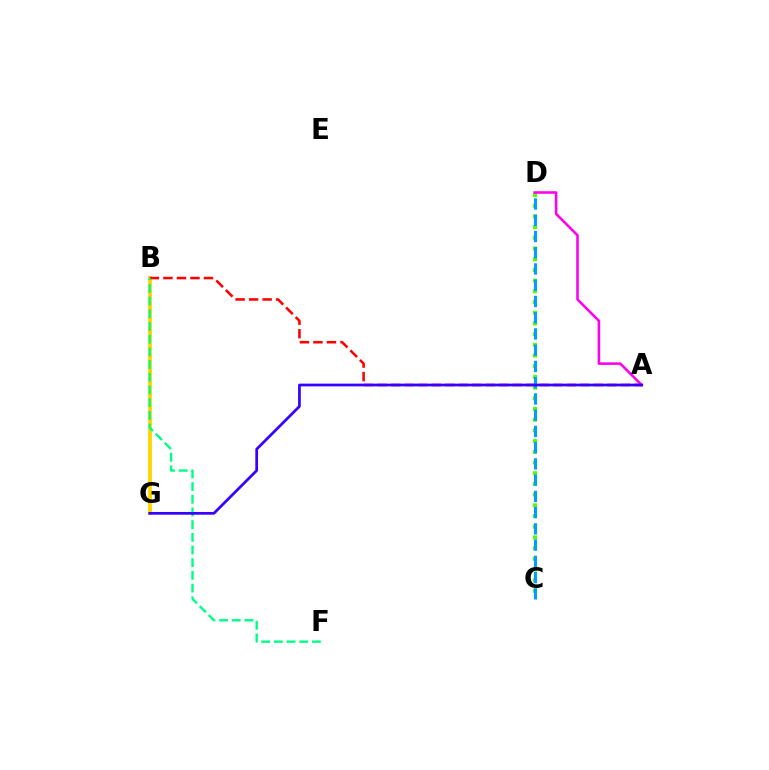{('B', 'G'): [{'color': '#ffd500', 'line_style': 'solid', 'thickness': 2.74}], ('A', 'B'): [{'color': '#ff0000', 'line_style': 'dashed', 'thickness': 1.83}], ('B', 'F'): [{'color': '#00ff86', 'line_style': 'dashed', 'thickness': 1.72}], ('C', 'D'): [{'color': '#4fff00', 'line_style': 'dotted', 'thickness': 2.91}, {'color': '#009eff', 'line_style': 'dashed', 'thickness': 2.21}], ('A', 'D'): [{'color': '#ff00ed', 'line_style': 'solid', 'thickness': 1.85}], ('A', 'G'): [{'color': '#3700ff', 'line_style': 'solid', 'thickness': 1.96}]}